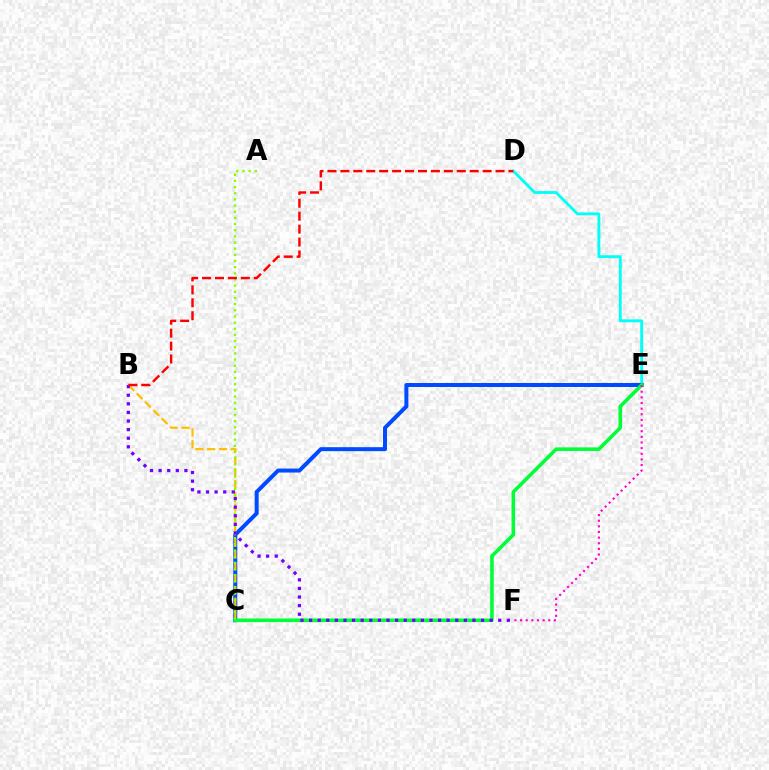{('D', 'E'): [{'color': '#00fff6', 'line_style': 'solid', 'thickness': 2.05}], ('C', 'E'): [{'color': '#004bff', 'line_style': 'solid', 'thickness': 2.86}, {'color': '#00ff39', 'line_style': 'solid', 'thickness': 2.58}], ('B', 'C'): [{'color': '#ffbd00', 'line_style': 'dashed', 'thickness': 1.6}], ('E', 'F'): [{'color': '#ff00cf', 'line_style': 'dotted', 'thickness': 1.53}], ('A', 'C'): [{'color': '#84ff00', 'line_style': 'dotted', 'thickness': 1.67}], ('B', 'F'): [{'color': '#7200ff', 'line_style': 'dotted', 'thickness': 2.34}], ('B', 'D'): [{'color': '#ff0000', 'line_style': 'dashed', 'thickness': 1.76}]}